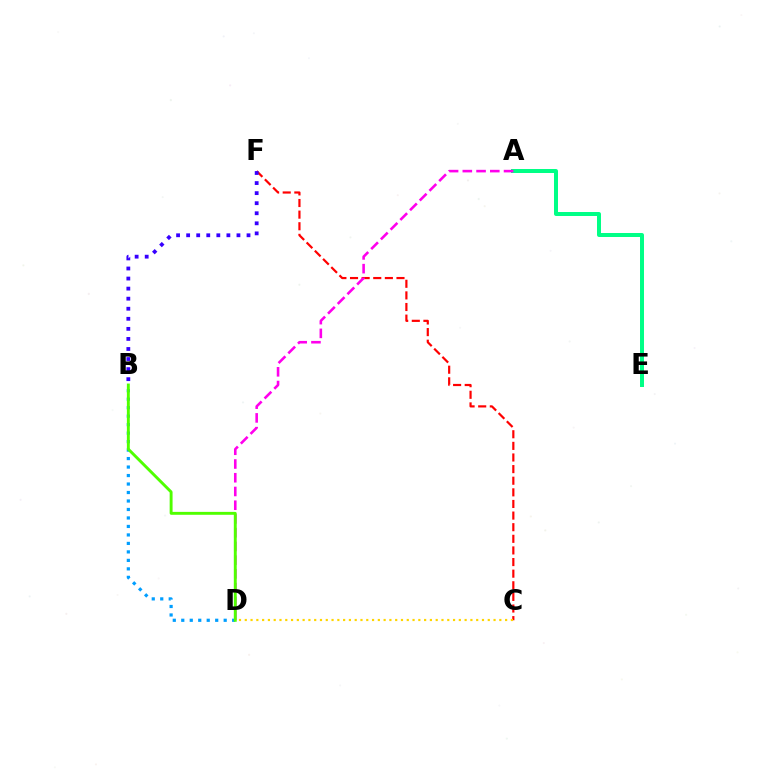{('C', 'F'): [{'color': '#ff0000', 'line_style': 'dashed', 'thickness': 1.58}], ('B', 'D'): [{'color': '#009eff', 'line_style': 'dotted', 'thickness': 2.31}, {'color': '#4fff00', 'line_style': 'solid', 'thickness': 2.09}], ('A', 'E'): [{'color': '#00ff86', 'line_style': 'solid', 'thickness': 2.87}], ('C', 'D'): [{'color': '#ffd500', 'line_style': 'dotted', 'thickness': 1.57}], ('B', 'F'): [{'color': '#3700ff', 'line_style': 'dotted', 'thickness': 2.73}], ('A', 'D'): [{'color': '#ff00ed', 'line_style': 'dashed', 'thickness': 1.87}]}